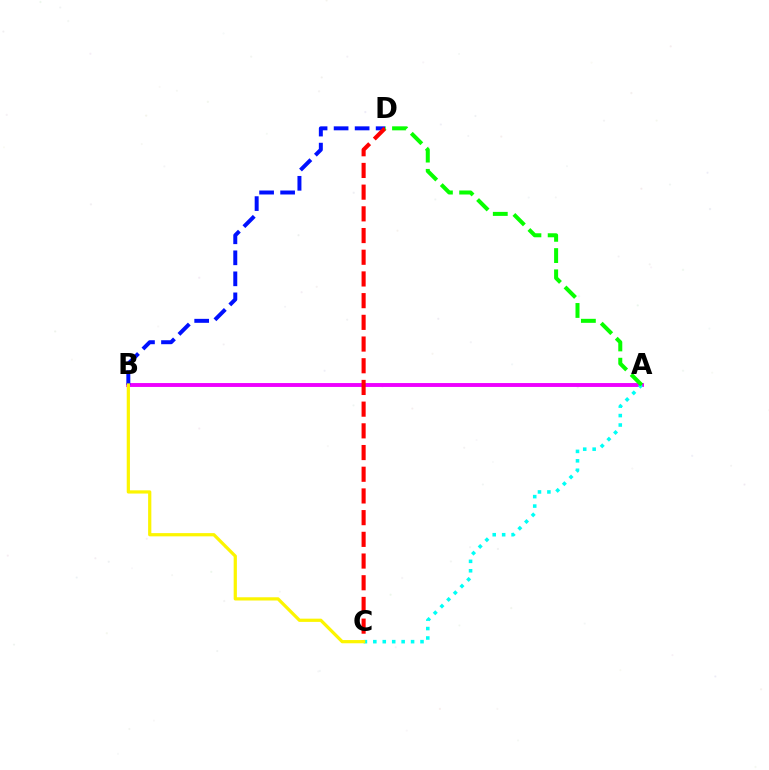{('A', 'B'): [{'color': '#ee00ff', 'line_style': 'solid', 'thickness': 2.8}], ('B', 'D'): [{'color': '#0010ff', 'line_style': 'dashed', 'thickness': 2.86}], ('C', 'D'): [{'color': '#ff0000', 'line_style': 'dashed', 'thickness': 2.95}], ('A', 'C'): [{'color': '#00fff6', 'line_style': 'dotted', 'thickness': 2.56}], ('A', 'D'): [{'color': '#08ff00', 'line_style': 'dashed', 'thickness': 2.89}], ('B', 'C'): [{'color': '#fcf500', 'line_style': 'solid', 'thickness': 2.32}]}